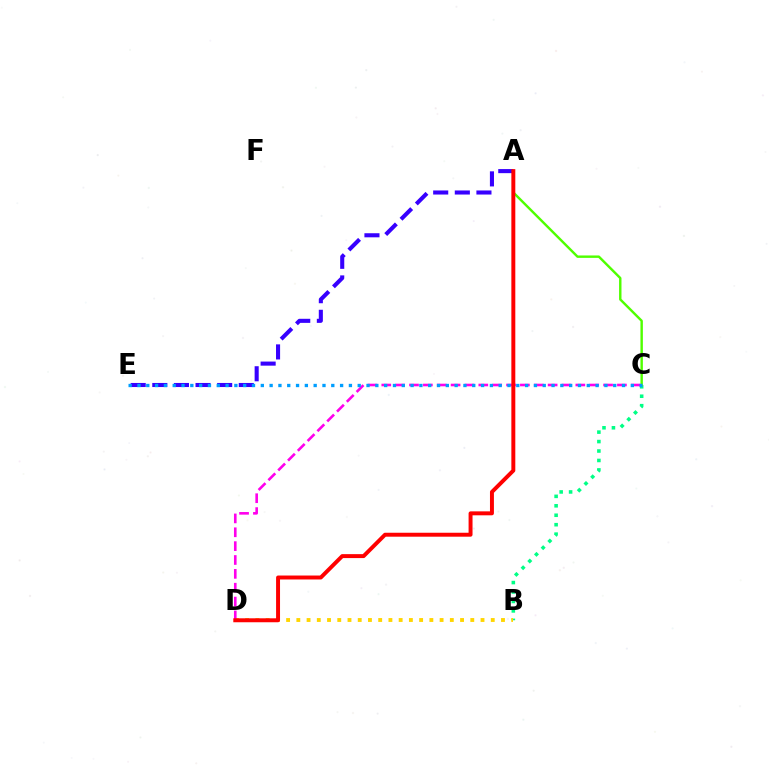{('B', 'C'): [{'color': '#00ff86', 'line_style': 'dotted', 'thickness': 2.57}], ('A', 'E'): [{'color': '#3700ff', 'line_style': 'dashed', 'thickness': 2.94}], ('A', 'C'): [{'color': '#4fff00', 'line_style': 'solid', 'thickness': 1.74}], ('B', 'D'): [{'color': '#ffd500', 'line_style': 'dotted', 'thickness': 2.78}], ('C', 'D'): [{'color': '#ff00ed', 'line_style': 'dashed', 'thickness': 1.88}], ('C', 'E'): [{'color': '#009eff', 'line_style': 'dotted', 'thickness': 2.39}], ('A', 'D'): [{'color': '#ff0000', 'line_style': 'solid', 'thickness': 2.84}]}